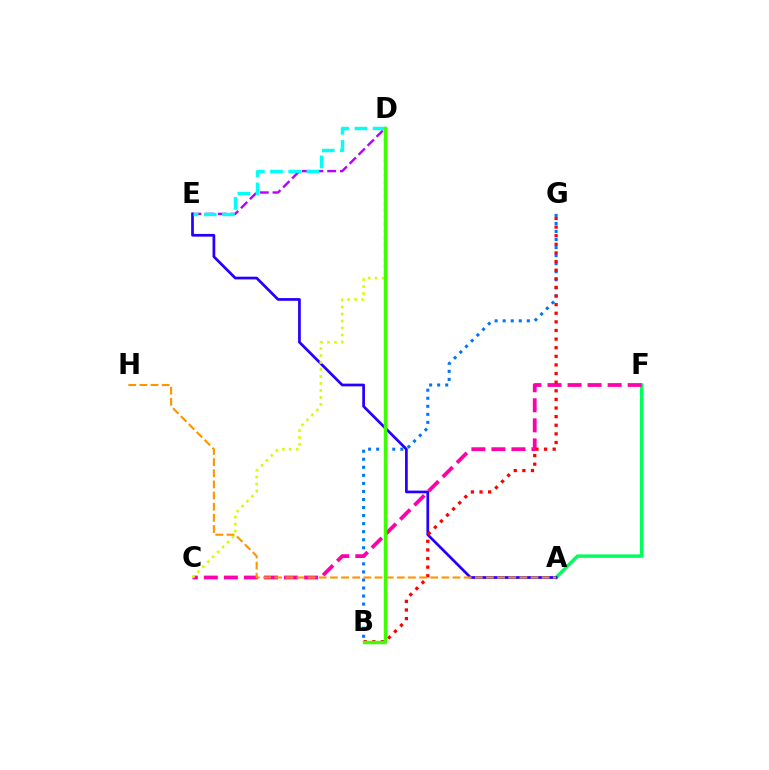{('A', 'F'): [{'color': '#00ff5c', 'line_style': 'solid', 'thickness': 2.48}], ('D', 'E'): [{'color': '#b900ff', 'line_style': 'dashed', 'thickness': 1.73}, {'color': '#00fff6', 'line_style': 'dashed', 'thickness': 2.47}], ('B', 'G'): [{'color': '#0074ff', 'line_style': 'dotted', 'thickness': 2.19}, {'color': '#ff0000', 'line_style': 'dotted', 'thickness': 2.34}], ('A', 'E'): [{'color': '#2500ff', 'line_style': 'solid', 'thickness': 1.96}], ('C', 'F'): [{'color': '#ff00ac', 'line_style': 'dashed', 'thickness': 2.72}], ('C', 'D'): [{'color': '#d1ff00', 'line_style': 'dotted', 'thickness': 1.9}], ('A', 'H'): [{'color': '#ff9400', 'line_style': 'dashed', 'thickness': 1.51}], ('B', 'D'): [{'color': '#3dff00', 'line_style': 'solid', 'thickness': 2.48}]}